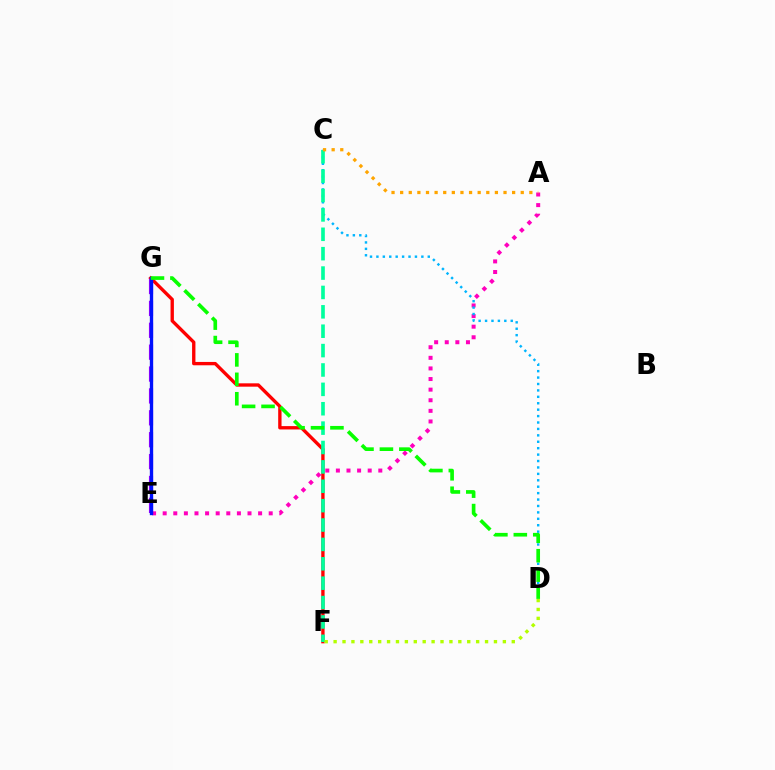{('A', 'E'): [{'color': '#ff00bd', 'line_style': 'dotted', 'thickness': 2.88}], ('F', 'G'): [{'color': '#ff0000', 'line_style': 'solid', 'thickness': 2.41}], ('C', 'D'): [{'color': '#00b5ff', 'line_style': 'dotted', 'thickness': 1.74}], ('E', 'G'): [{'color': '#9b00ff', 'line_style': 'dashed', 'thickness': 2.97}, {'color': '#0010ff', 'line_style': 'solid', 'thickness': 2.41}], ('C', 'F'): [{'color': '#00ff9d', 'line_style': 'dashed', 'thickness': 2.63}], ('D', 'F'): [{'color': '#b3ff00', 'line_style': 'dotted', 'thickness': 2.42}], ('A', 'C'): [{'color': '#ffa500', 'line_style': 'dotted', 'thickness': 2.34}], ('D', 'G'): [{'color': '#08ff00', 'line_style': 'dashed', 'thickness': 2.64}]}